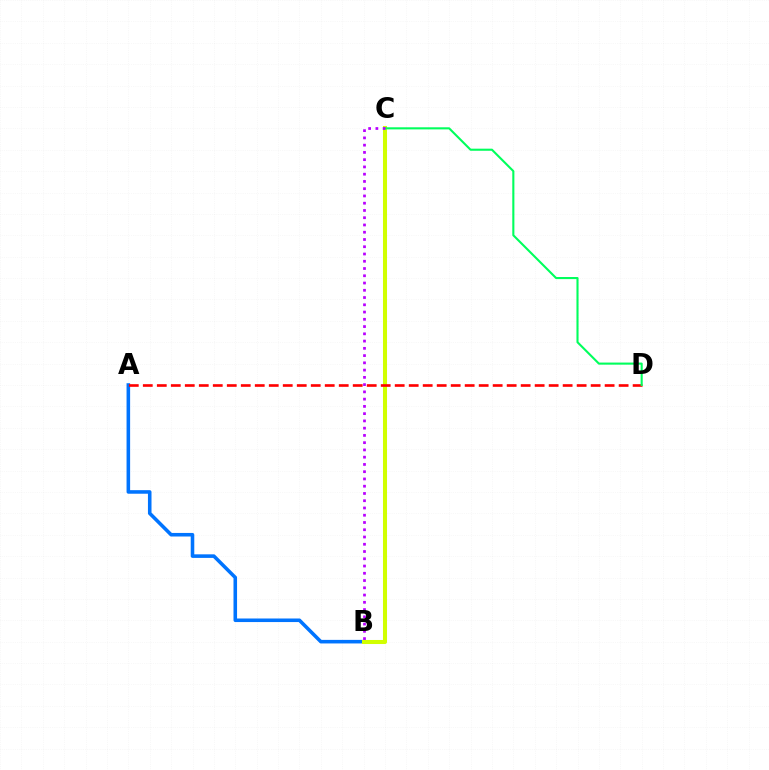{('A', 'B'): [{'color': '#0074ff', 'line_style': 'solid', 'thickness': 2.57}], ('B', 'C'): [{'color': '#d1ff00', 'line_style': 'solid', 'thickness': 2.91}, {'color': '#b900ff', 'line_style': 'dotted', 'thickness': 1.97}], ('A', 'D'): [{'color': '#ff0000', 'line_style': 'dashed', 'thickness': 1.9}], ('C', 'D'): [{'color': '#00ff5c', 'line_style': 'solid', 'thickness': 1.51}]}